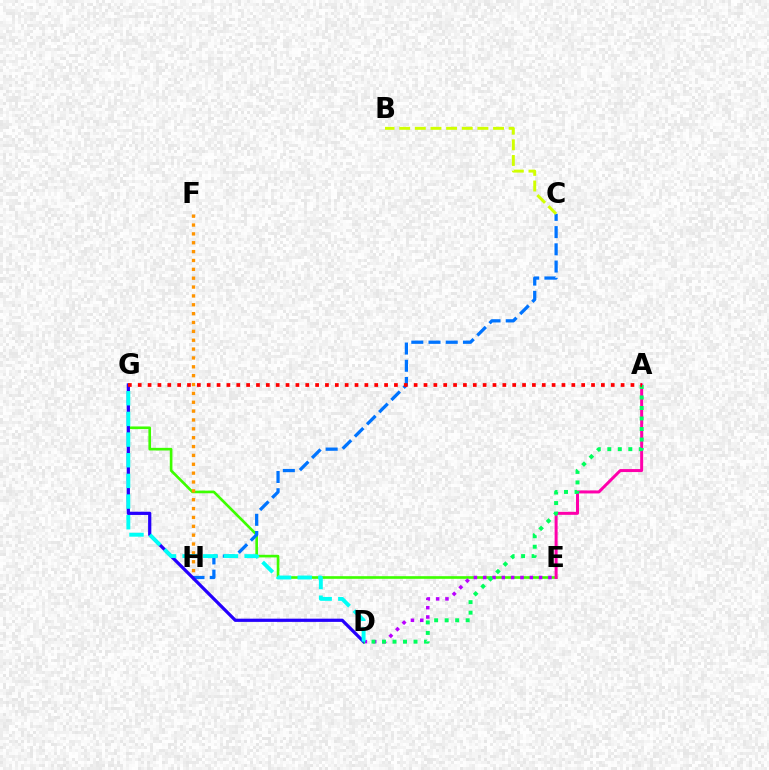{('E', 'G'): [{'color': '#3dff00', 'line_style': 'solid', 'thickness': 1.9}], ('C', 'H'): [{'color': '#0074ff', 'line_style': 'dashed', 'thickness': 2.34}], ('F', 'H'): [{'color': '#ff9400', 'line_style': 'dotted', 'thickness': 2.41}], ('D', 'E'): [{'color': '#b900ff', 'line_style': 'dotted', 'thickness': 2.53}], ('D', 'G'): [{'color': '#2500ff', 'line_style': 'solid', 'thickness': 2.32}, {'color': '#00fff6', 'line_style': 'dashed', 'thickness': 2.81}], ('A', 'E'): [{'color': '#ff00ac', 'line_style': 'solid', 'thickness': 2.16}], ('A', 'D'): [{'color': '#00ff5c', 'line_style': 'dotted', 'thickness': 2.85}], ('B', 'C'): [{'color': '#d1ff00', 'line_style': 'dashed', 'thickness': 2.13}], ('A', 'G'): [{'color': '#ff0000', 'line_style': 'dotted', 'thickness': 2.68}]}